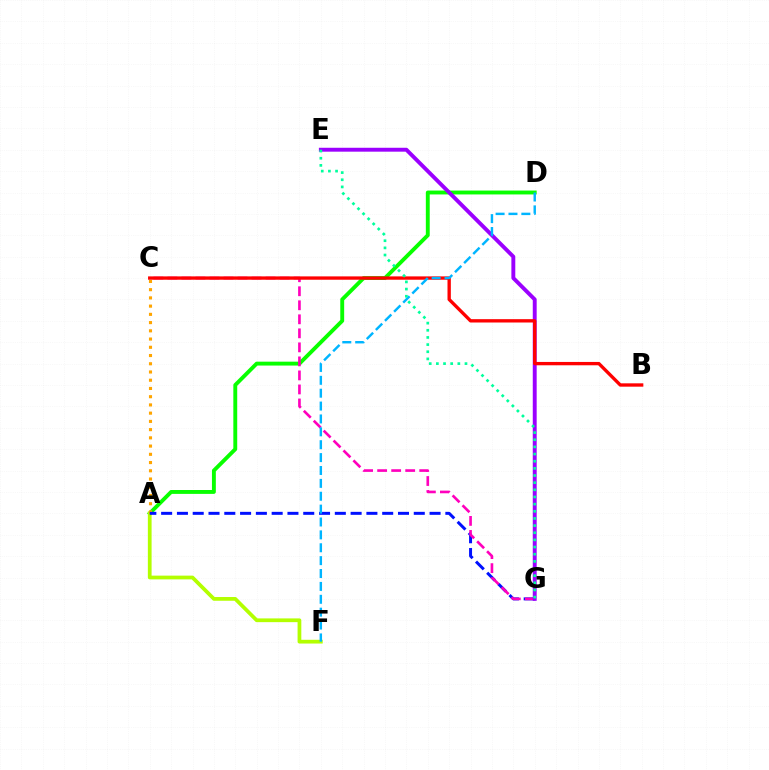{('A', 'D'): [{'color': '#08ff00', 'line_style': 'solid', 'thickness': 2.8}], ('A', 'F'): [{'color': '#b3ff00', 'line_style': 'solid', 'thickness': 2.7}], ('A', 'C'): [{'color': '#ffa500', 'line_style': 'dotted', 'thickness': 2.24}], ('A', 'G'): [{'color': '#0010ff', 'line_style': 'dashed', 'thickness': 2.15}], ('C', 'G'): [{'color': '#ff00bd', 'line_style': 'dashed', 'thickness': 1.91}], ('E', 'G'): [{'color': '#9b00ff', 'line_style': 'solid', 'thickness': 2.81}, {'color': '#00ff9d', 'line_style': 'dotted', 'thickness': 1.94}], ('B', 'C'): [{'color': '#ff0000', 'line_style': 'solid', 'thickness': 2.41}], ('D', 'F'): [{'color': '#00b5ff', 'line_style': 'dashed', 'thickness': 1.75}]}